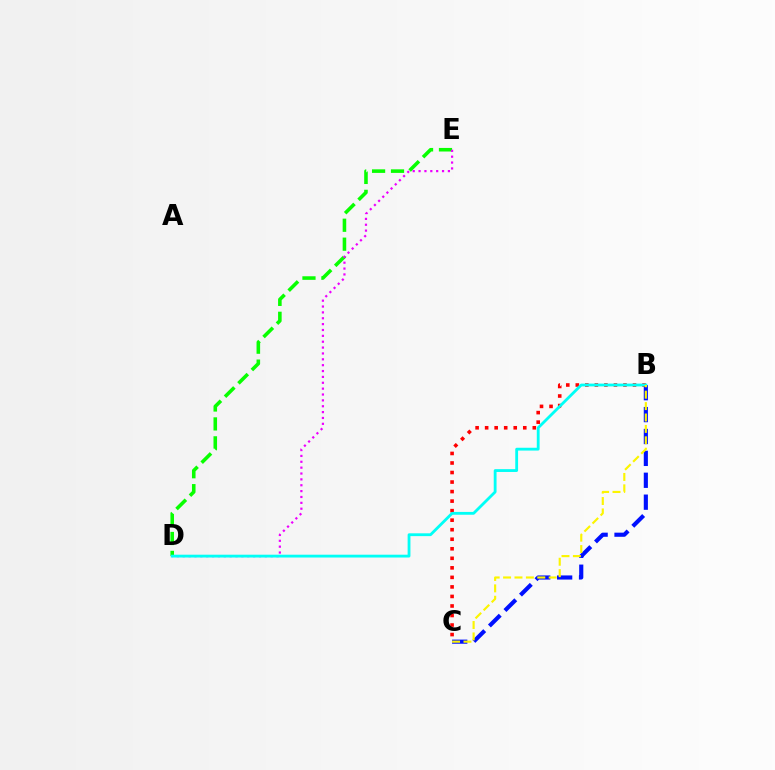{('B', 'C'): [{'color': '#0010ff', 'line_style': 'dashed', 'thickness': 2.97}, {'color': '#ff0000', 'line_style': 'dotted', 'thickness': 2.59}, {'color': '#fcf500', 'line_style': 'dashed', 'thickness': 1.55}], ('D', 'E'): [{'color': '#08ff00', 'line_style': 'dashed', 'thickness': 2.57}, {'color': '#ee00ff', 'line_style': 'dotted', 'thickness': 1.59}], ('B', 'D'): [{'color': '#00fff6', 'line_style': 'solid', 'thickness': 2.03}]}